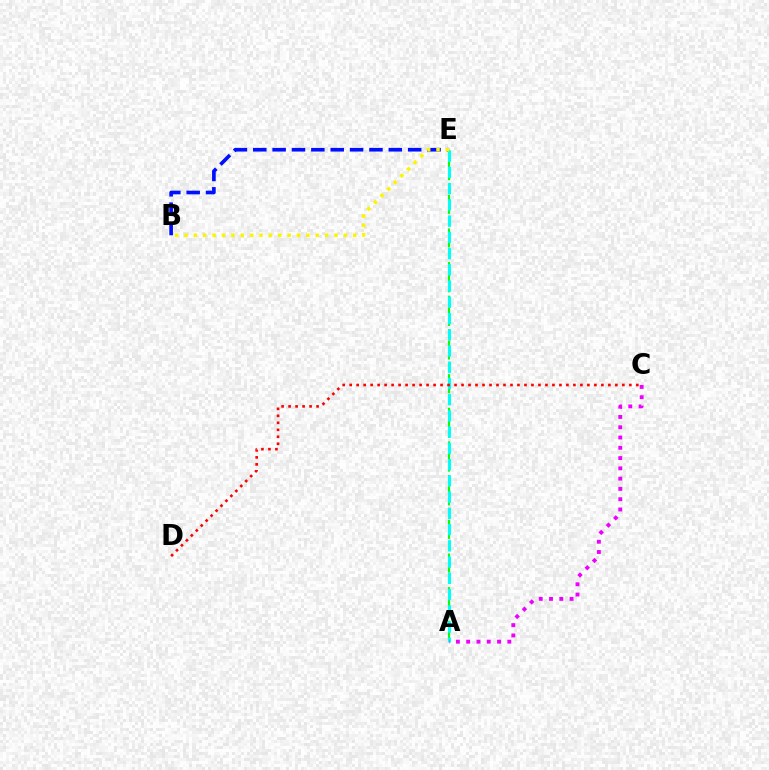{('B', 'E'): [{'color': '#0010ff', 'line_style': 'dashed', 'thickness': 2.63}, {'color': '#fcf500', 'line_style': 'dotted', 'thickness': 2.55}], ('A', 'E'): [{'color': '#08ff00', 'line_style': 'dashed', 'thickness': 1.52}, {'color': '#00fff6', 'line_style': 'dashed', 'thickness': 2.21}], ('C', 'D'): [{'color': '#ff0000', 'line_style': 'dotted', 'thickness': 1.9}], ('A', 'C'): [{'color': '#ee00ff', 'line_style': 'dotted', 'thickness': 2.79}]}